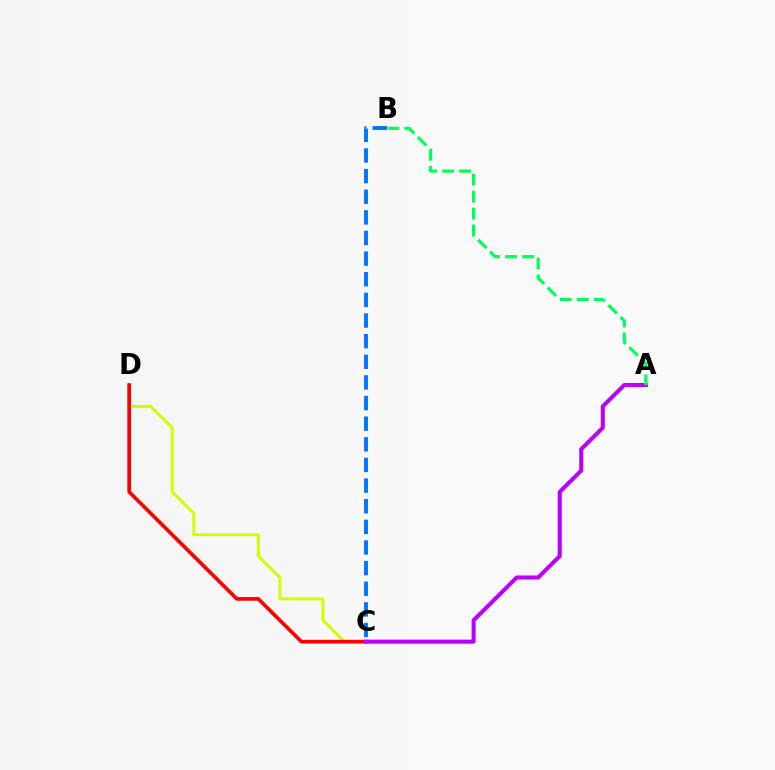{('C', 'D'): [{'color': '#d1ff00', 'line_style': 'solid', 'thickness': 2.17}, {'color': '#ff0000', 'line_style': 'solid', 'thickness': 2.65}], ('B', 'C'): [{'color': '#0074ff', 'line_style': 'dashed', 'thickness': 2.8}], ('A', 'C'): [{'color': '#b900ff', 'line_style': 'solid', 'thickness': 2.92}], ('A', 'B'): [{'color': '#00ff5c', 'line_style': 'dashed', 'thickness': 2.31}]}